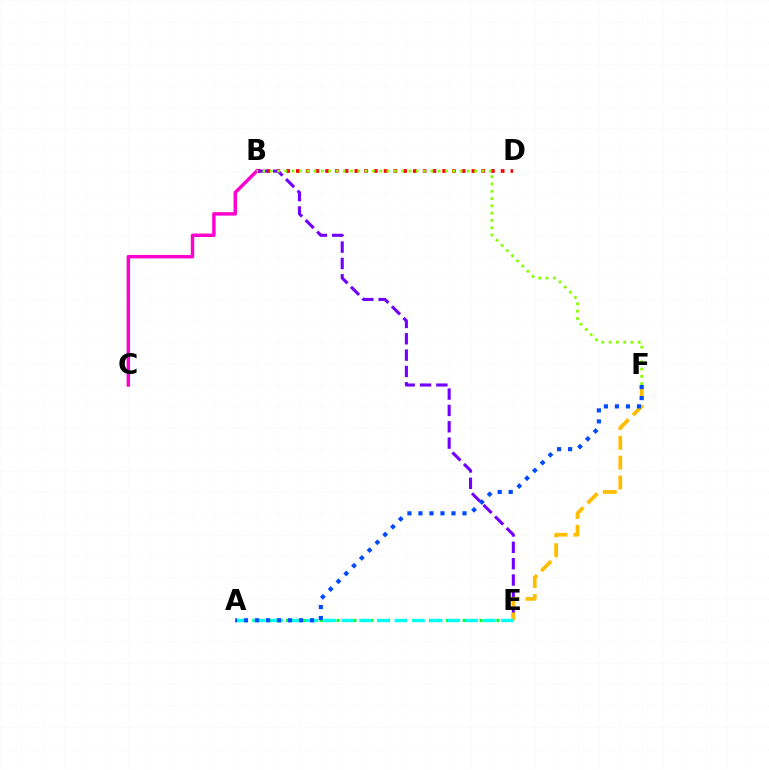{('B', 'D'): [{'color': '#ff0000', 'line_style': 'dotted', 'thickness': 2.65}], ('B', 'E'): [{'color': '#7200ff', 'line_style': 'dashed', 'thickness': 2.22}], ('A', 'E'): [{'color': '#00ff39', 'line_style': 'dotted', 'thickness': 2.29}, {'color': '#00fff6', 'line_style': 'dashed', 'thickness': 2.41}], ('B', 'C'): [{'color': '#ff00cf', 'line_style': 'solid', 'thickness': 2.48}], ('E', 'F'): [{'color': '#ffbd00', 'line_style': 'dashed', 'thickness': 2.7}], ('B', 'F'): [{'color': '#84ff00', 'line_style': 'dotted', 'thickness': 1.98}], ('A', 'F'): [{'color': '#004bff', 'line_style': 'dotted', 'thickness': 2.99}]}